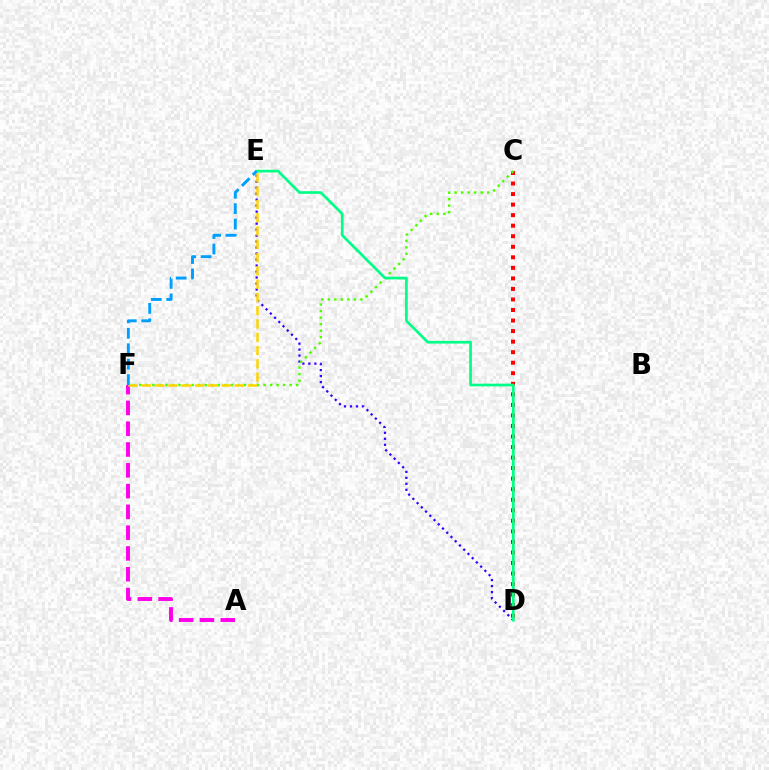{('A', 'F'): [{'color': '#ff00ed', 'line_style': 'dashed', 'thickness': 2.82}], ('D', 'E'): [{'color': '#3700ff', 'line_style': 'dotted', 'thickness': 1.63}, {'color': '#00ff86', 'line_style': 'solid', 'thickness': 1.93}], ('C', 'D'): [{'color': '#ff0000', 'line_style': 'dotted', 'thickness': 2.86}], ('C', 'F'): [{'color': '#4fff00', 'line_style': 'dotted', 'thickness': 1.78}], ('E', 'F'): [{'color': '#ffd500', 'line_style': 'dashed', 'thickness': 1.8}, {'color': '#009eff', 'line_style': 'dashed', 'thickness': 2.1}]}